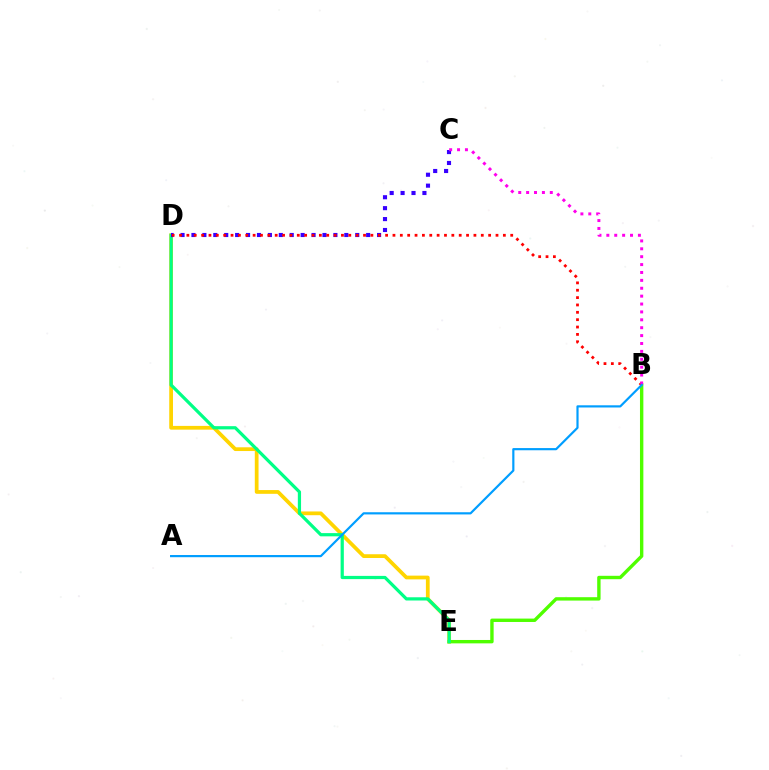{('D', 'E'): [{'color': '#ffd500', 'line_style': 'solid', 'thickness': 2.7}, {'color': '#00ff86', 'line_style': 'solid', 'thickness': 2.32}], ('B', 'E'): [{'color': '#4fff00', 'line_style': 'solid', 'thickness': 2.44}], ('C', 'D'): [{'color': '#3700ff', 'line_style': 'dotted', 'thickness': 2.97}], ('B', 'D'): [{'color': '#ff0000', 'line_style': 'dotted', 'thickness': 2.0}], ('B', 'C'): [{'color': '#ff00ed', 'line_style': 'dotted', 'thickness': 2.14}], ('A', 'B'): [{'color': '#009eff', 'line_style': 'solid', 'thickness': 1.57}]}